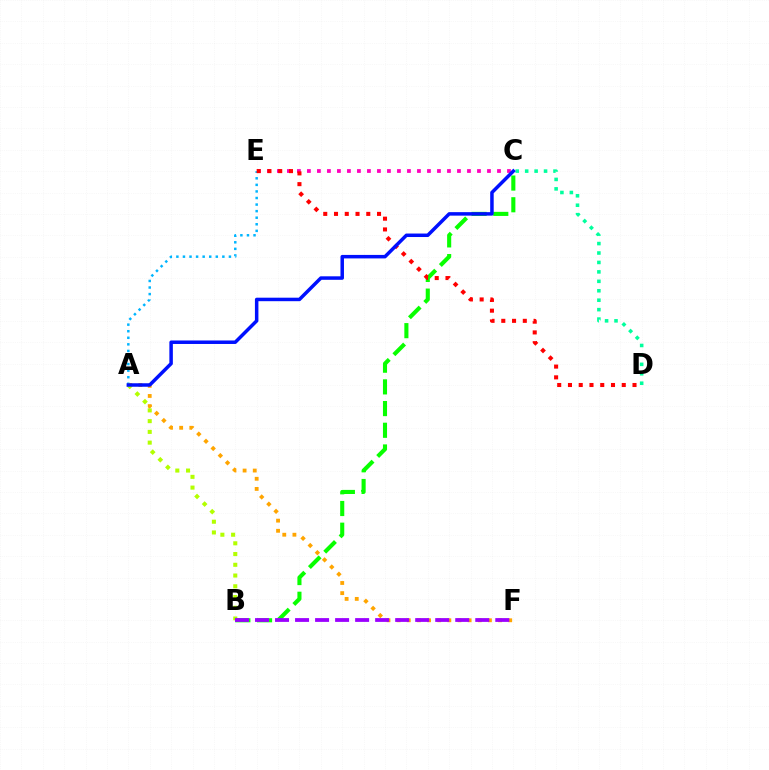{('C', 'E'): [{'color': '#ff00bd', 'line_style': 'dotted', 'thickness': 2.72}], ('A', 'E'): [{'color': '#00b5ff', 'line_style': 'dotted', 'thickness': 1.78}], ('B', 'C'): [{'color': '#08ff00', 'line_style': 'dashed', 'thickness': 2.95}], ('A', 'F'): [{'color': '#ffa500', 'line_style': 'dotted', 'thickness': 2.76}], ('C', 'D'): [{'color': '#00ff9d', 'line_style': 'dotted', 'thickness': 2.56}], ('D', 'E'): [{'color': '#ff0000', 'line_style': 'dotted', 'thickness': 2.92}], ('A', 'B'): [{'color': '#b3ff00', 'line_style': 'dotted', 'thickness': 2.92}], ('A', 'C'): [{'color': '#0010ff', 'line_style': 'solid', 'thickness': 2.52}], ('B', 'F'): [{'color': '#9b00ff', 'line_style': 'dashed', 'thickness': 2.72}]}